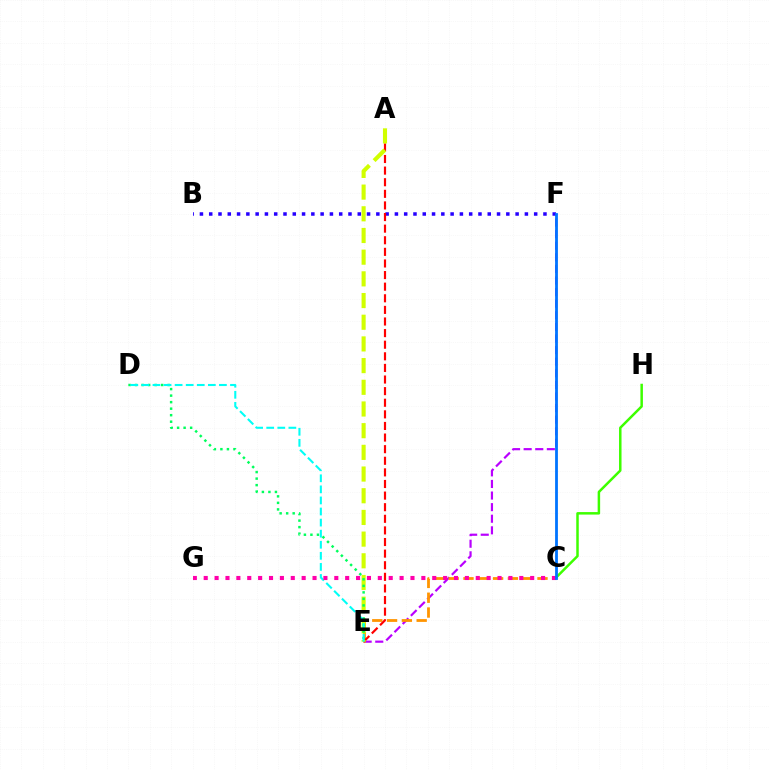{('E', 'F'): [{'color': '#b900ff', 'line_style': 'dashed', 'thickness': 1.58}], ('C', 'E'): [{'color': '#ff9400', 'line_style': 'dashed', 'thickness': 2.01}], ('B', 'F'): [{'color': '#2500ff', 'line_style': 'dotted', 'thickness': 2.52}], ('A', 'E'): [{'color': '#ff0000', 'line_style': 'dashed', 'thickness': 1.58}, {'color': '#d1ff00', 'line_style': 'dashed', 'thickness': 2.95}], ('C', 'H'): [{'color': '#3dff00', 'line_style': 'solid', 'thickness': 1.79}], ('D', 'E'): [{'color': '#00ff5c', 'line_style': 'dotted', 'thickness': 1.77}, {'color': '#00fff6', 'line_style': 'dashed', 'thickness': 1.5}], ('C', 'G'): [{'color': '#ff00ac', 'line_style': 'dotted', 'thickness': 2.96}], ('C', 'F'): [{'color': '#0074ff', 'line_style': 'solid', 'thickness': 2.01}]}